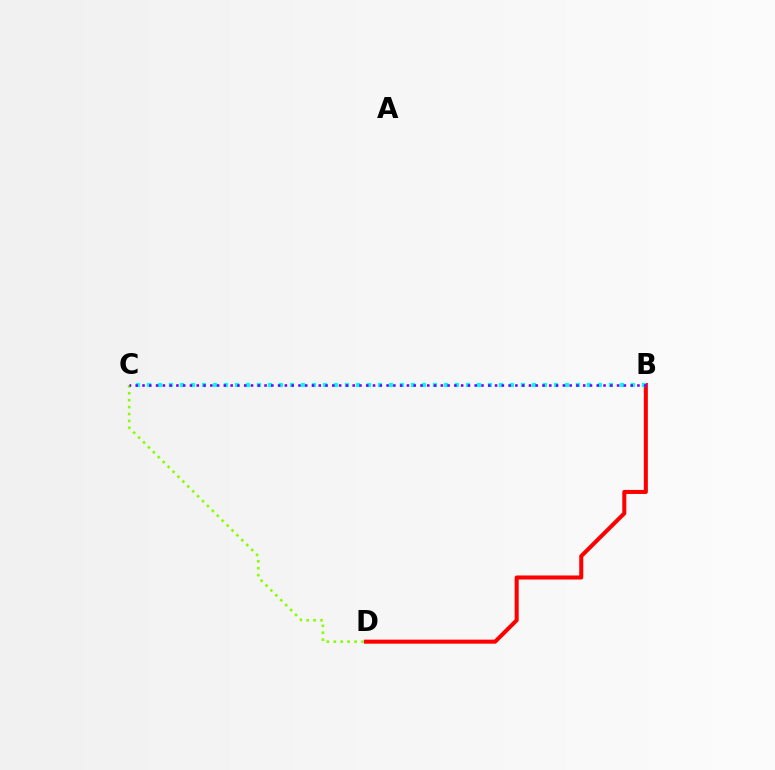{('B', 'D'): [{'color': '#ff0000', 'line_style': 'solid', 'thickness': 2.91}], ('B', 'C'): [{'color': '#00fff6', 'line_style': 'dotted', 'thickness': 2.99}, {'color': '#7200ff', 'line_style': 'dotted', 'thickness': 1.84}], ('C', 'D'): [{'color': '#84ff00', 'line_style': 'dotted', 'thickness': 1.88}]}